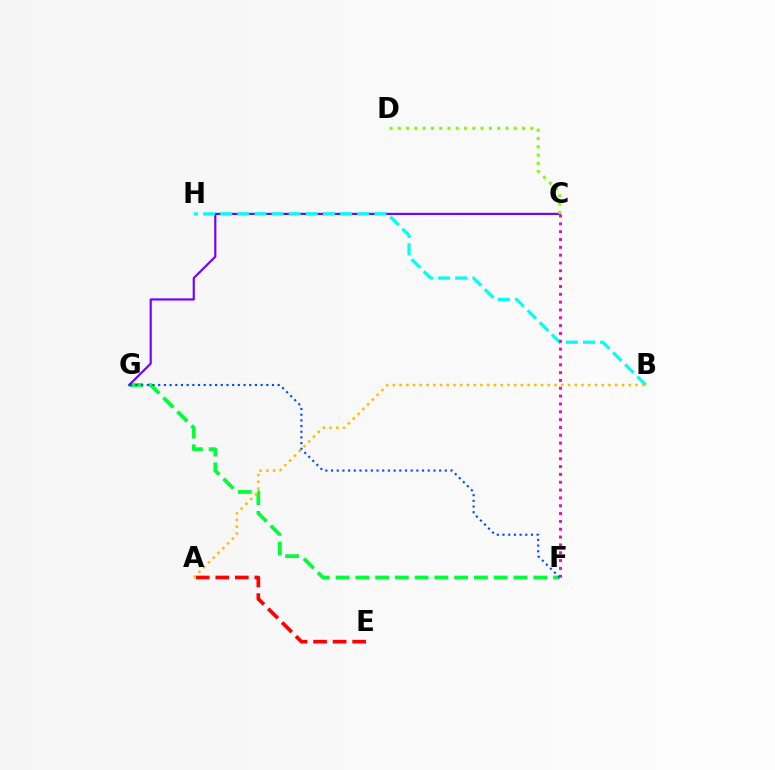{('F', 'G'): [{'color': '#00ff39', 'line_style': 'dashed', 'thickness': 2.69}, {'color': '#004bff', 'line_style': 'dotted', 'thickness': 1.55}], ('C', 'G'): [{'color': '#7200ff', 'line_style': 'solid', 'thickness': 1.55}], ('B', 'H'): [{'color': '#00fff6', 'line_style': 'dashed', 'thickness': 2.33}], ('A', 'E'): [{'color': '#ff0000', 'line_style': 'dashed', 'thickness': 2.66}], ('C', 'D'): [{'color': '#84ff00', 'line_style': 'dotted', 'thickness': 2.25}], ('A', 'B'): [{'color': '#ffbd00', 'line_style': 'dotted', 'thickness': 1.83}], ('C', 'F'): [{'color': '#ff00cf', 'line_style': 'dotted', 'thickness': 2.13}]}